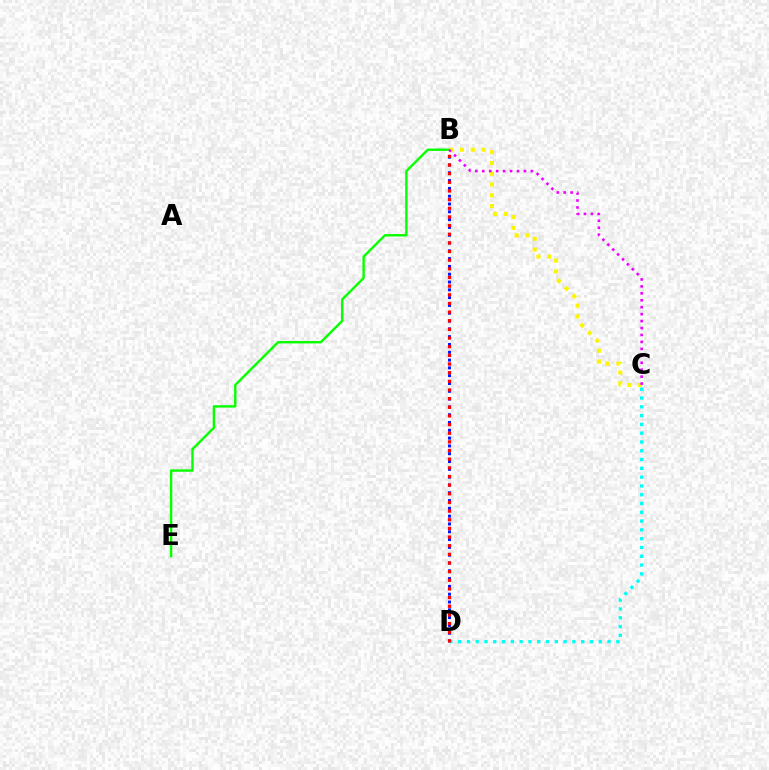{('B', 'D'): [{'color': '#0010ff', 'line_style': 'dotted', 'thickness': 2.12}, {'color': '#ff0000', 'line_style': 'dotted', 'thickness': 2.35}], ('B', 'E'): [{'color': '#08ff00', 'line_style': 'solid', 'thickness': 1.73}], ('C', 'D'): [{'color': '#00fff6', 'line_style': 'dotted', 'thickness': 2.39}], ('B', 'C'): [{'color': '#fcf500', 'line_style': 'dotted', 'thickness': 2.93}, {'color': '#ee00ff', 'line_style': 'dotted', 'thickness': 1.89}]}